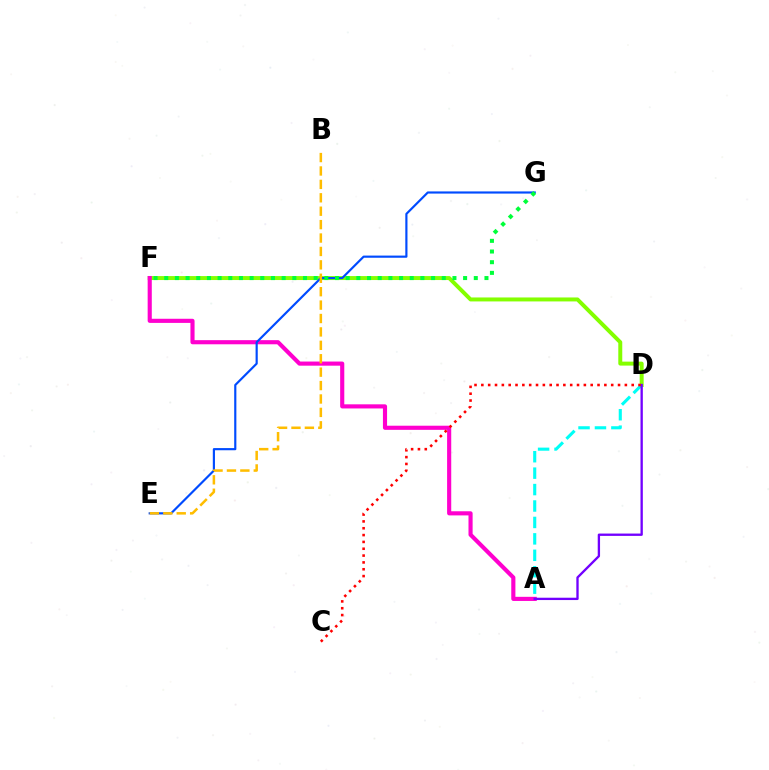{('D', 'F'): [{'color': '#84ff00', 'line_style': 'solid', 'thickness': 2.85}], ('A', 'F'): [{'color': '#ff00cf', 'line_style': 'solid', 'thickness': 2.97}], ('E', 'G'): [{'color': '#004bff', 'line_style': 'solid', 'thickness': 1.56}], ('A', 'D'): [{'color': '#00fff6', 'line_style': 'dashed', 'thickness': 2.23}, {'color': '#7200ff', 'line_style': 'solid', 'thickness': 1.68}], ('B', 'E'): [{'color': '#ffbd00', 'line_style': 'dashed', 'thickness': 1.82}], ('C', 'D'): [{'color': '#ff0000', 'line_style': 'dotted', 'thickness': 1.86}], ('F', 'G'): [{'color': '#00ff39', 'line_style': 'dotted', 'thickness': 2.9}]}